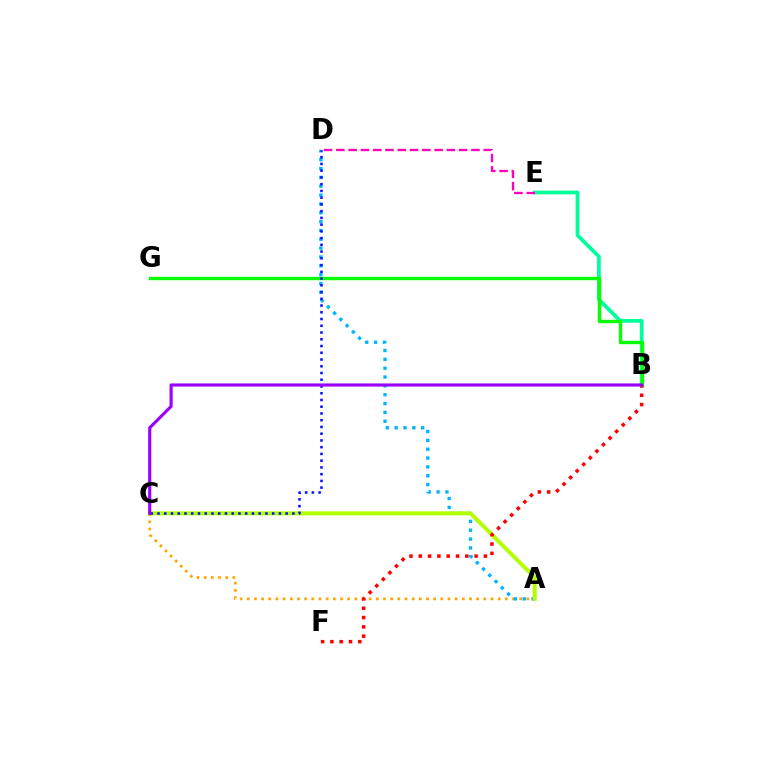{('A', 'C'): [{'color': '#ffa500', 'line_style': 'dotted', 'thickness': 1.95}, {'color': '#b3ff00', 'line_style': 'solid', 'thickness': 2.85}], ('B', 'E'): [{'color': '#00ff9d', 'line_style': 'solid', 'thickness': 2.7}], ('B', 'G'): [{'color': '#08ff00', 'line_style': 'solid', 'thickness': 2.44}], ('D', 'E'): [{'color': '#ff00bd', 'line_style': 'dashed', 'thickness': 1.67}], ('A', 'D'): [{'color': '#00b5ff', 'line_style': 'dotted', 'thickness': 2.4}], ('B', 'F'): [{'color': '#ff0000', 'line_style': 'dotted', 'thickness': 2.53}], ('C', 'D'): [{'color': '#0010ff', 'line_style': 'dotted', 'thickness': 1.83}], ('B', 'C'): [{'color': '#9b00ff', 'line_style': 'solid', 'thickness': 2.25}]}